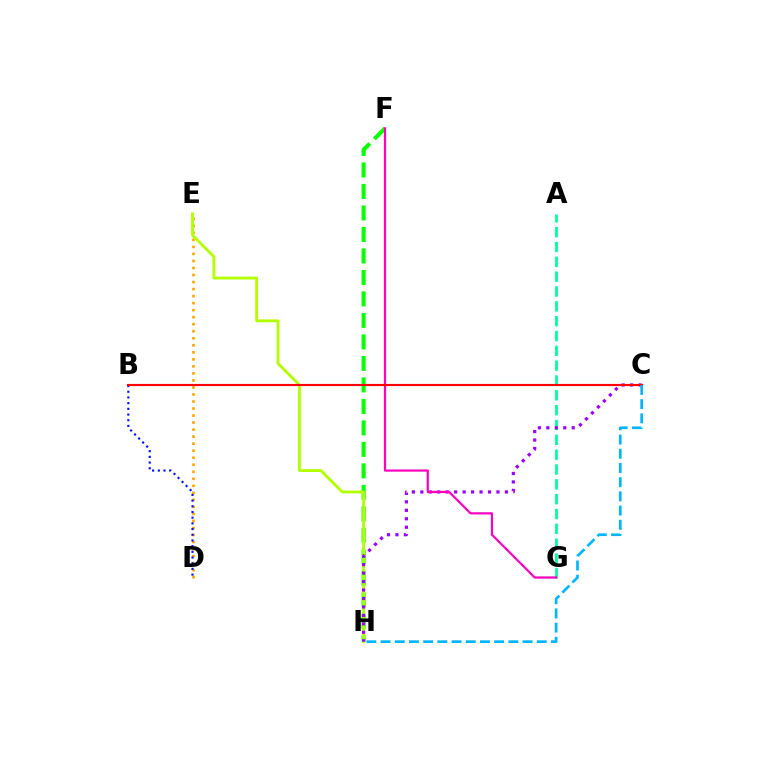{('A', 'G'): [{'color': '#00ff9d', 'line_style': 'dashed', 'thickness': 2.01}], ('F', 'H'): [{'color': '#08ff00', 'line_style': 'dashed', 'thickness': 2.92}], ('D', 'E'): [{'color': '#ffa500', 'line_style': 'dotted', 'thickness': 1.91}], ('E', 'H'): [{'color': '#b3ff00', 'line_style': 'solid', 'thickness': 2.05}], ('C', 'H'): [{'color': '#9b00ff', 'line_style': 'dotted', 'thickness': 2.3}, {'color': '#00b5ff', 'line_style': 'dashed', 'thickness': 1.93}], ('B', 'D'): [{'color': '#0010ff', 'line_style': 'dotted', 'thickness': 1.55}], ('F', 'G'): [{'color': '#ff00bd', 'line_style': 'solid', 'thickness': 1.59}], ('B', 'C'): [{'color': '#ff0000', 'line_style': 'solid', 'thickness': 1.54}]}